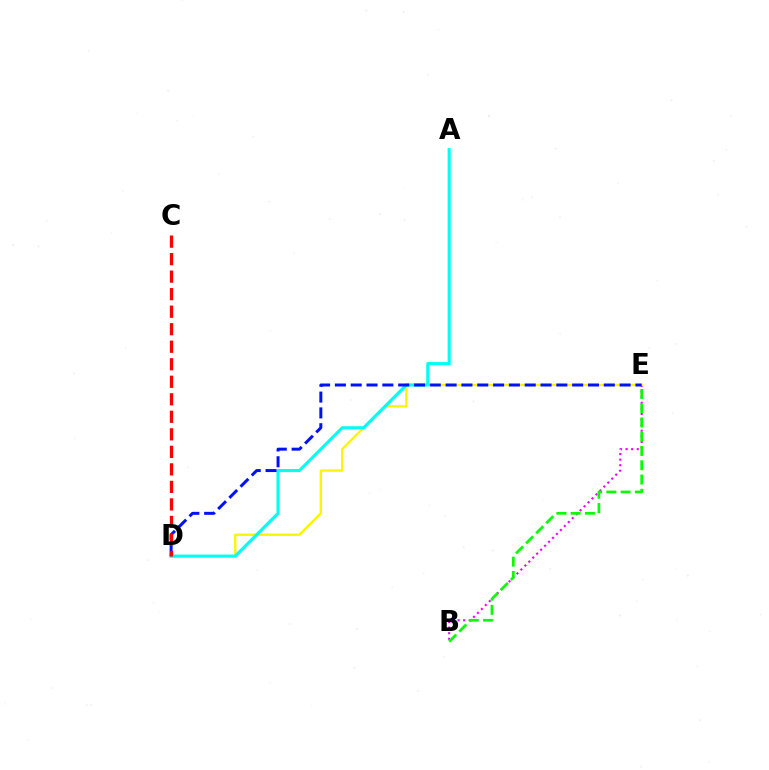{('B', 'E'): [{'color': '#ee00ff', 'line_style': 'dotted', 'thickness': 1.52}, {'color': '#08ff00', 'line_style': 'dashed', 'thickness': 1.94}], ('D', 'E'): [{'color': '#fcf500', 'line_style': 'solid', 'thickness': 1.69}, {'color': '#0010ff', 'line_style': 'dashed', 'thickness': 2.15}], ('A', 'D'): [{'color': '#00fff6', 'line_style': 'solid', 'thickness': 2.23}], ('C', 'D'): [{'color': '#ff0000', 'line_style': 'dashed', 'thickness': 2.38}]}